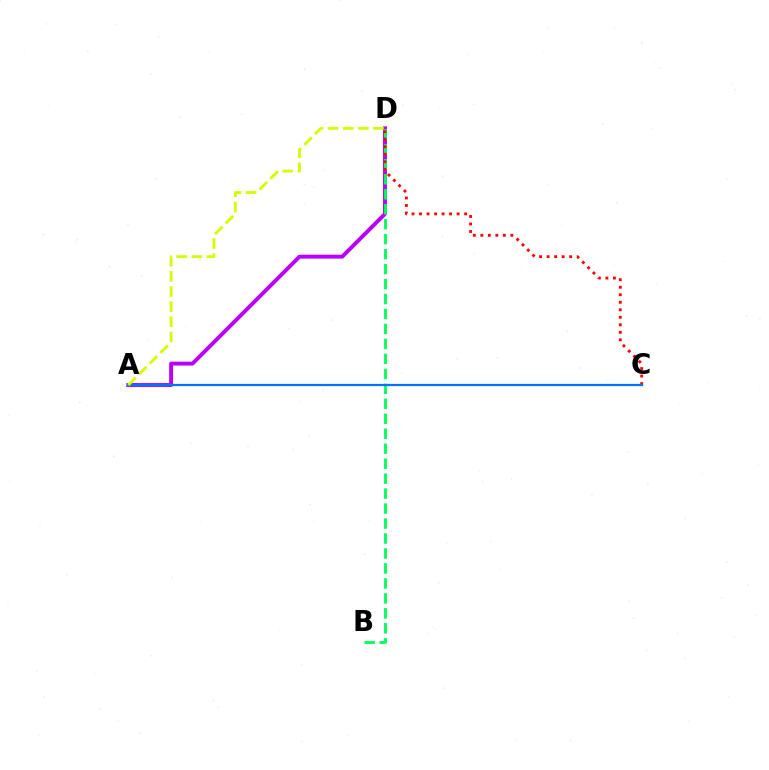{('A', 'D'): [{'color': '#b900ff', 'line_style': 'solid', 'thickness': 2.82}, {'color': '#d1ff00', 'line_style': 'dashed', 'thickness': 2.06}], ('B', 'D'): [{'color': '#00ff5c', 'line_style': 'dashed', 'thickness': 2.03}], ('C', 'D'): [{'color': '#ff0000', 'line_style': 'dotted', 'thickness': 2.04}], ('A', 'C'): [{'color': '#0074ff', 'line_style': 'solid', 'thickness': 1.61}]}